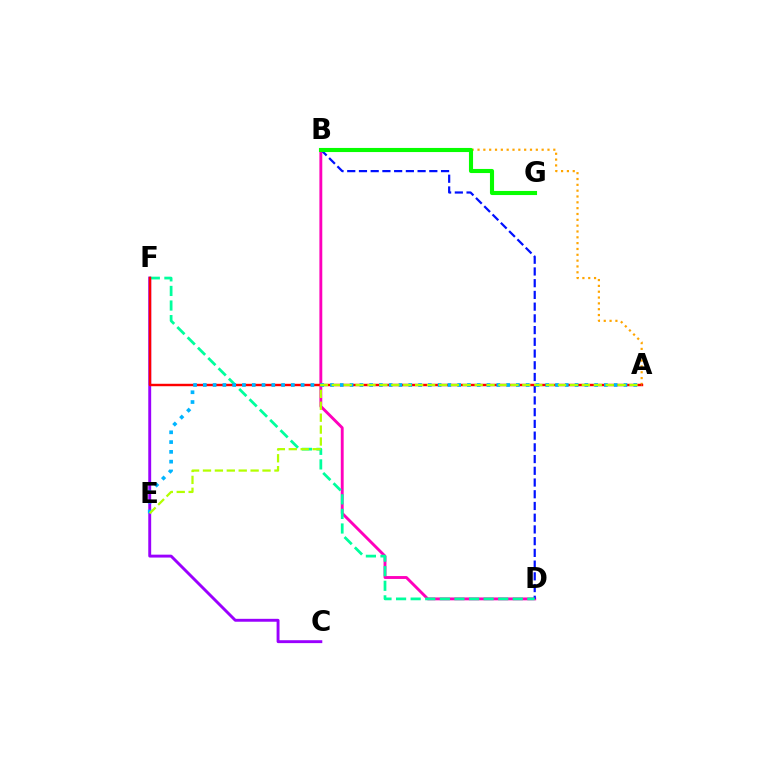{('B', 'D'): [{'color': '#ff00bd', 'line_style': 'solid', 'thickness': 2.07}, {'color': '#0010ff', 'line_style': 'dashed', 'thickness': 1.59}], ('C', 'F'): [{'color': '#9b00ff', 'line_style': 'solid', 'thickness': 2.09}], ('D', 'F'): [{'color': '#00ff9d', 'line_style': 'dashed', 'thickness': 1.98}], ('A', 'B'): [{'color': '#ffa500', 'line_style': 'dotted', 'thickness': 1.58}], ('A', 'F'): [{'color': '#ff0000', 'line_style': 'solid', 'thickness': 1.75}], ('A', 'E'): [{'color': '#00b5ff', 'line_style': 'dotted', 'thickness': 2.66}, {'color': '#b3ff00', 'line_style': 'dashed', 'thickness': 1.62}], ('B', 'G'): [{'color': '#08ff00', 'line_style': 'solid', 'thickness': 2.95}]}